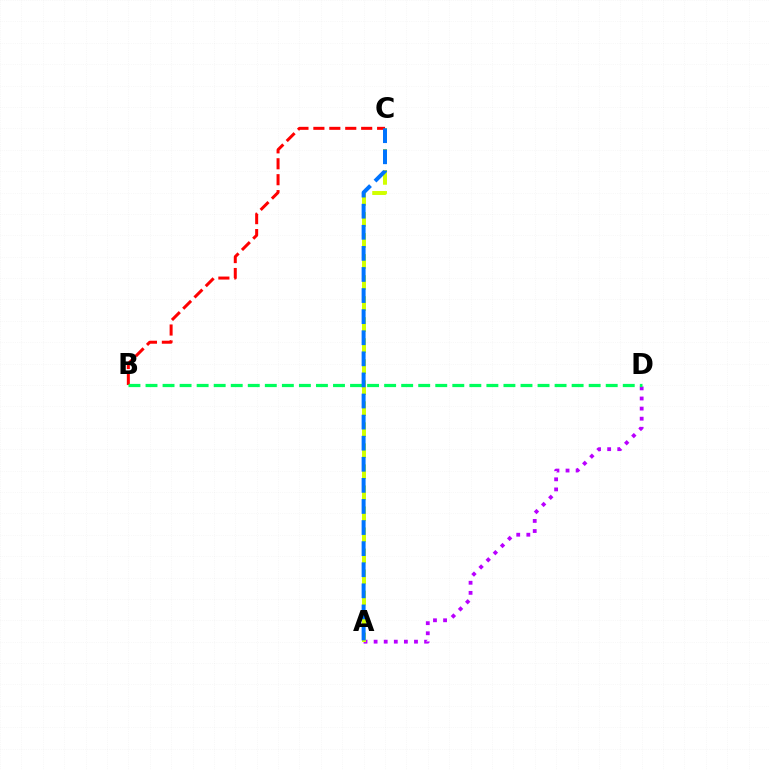{('A', 'D'): [{'color': '#b900ff', 'line_style': 'dotted', 'thickness': 2.74}], ('A', 'C'): [{'color': '#d1ff00', 'line_style': 'dashed', 'thickness': 2.86}, {'color': '#0074ff', 'line_style': 'dashed', 'thickness': 2.87}], ('B', 'C'): [{'color': '#ff0000', 'line_style': 'dashed', 'thickness': 2.16}], ('B', 'D'): [{'color': '#00ff5c', 'line_style': 'dashed', 'thickness': 2.32}]}